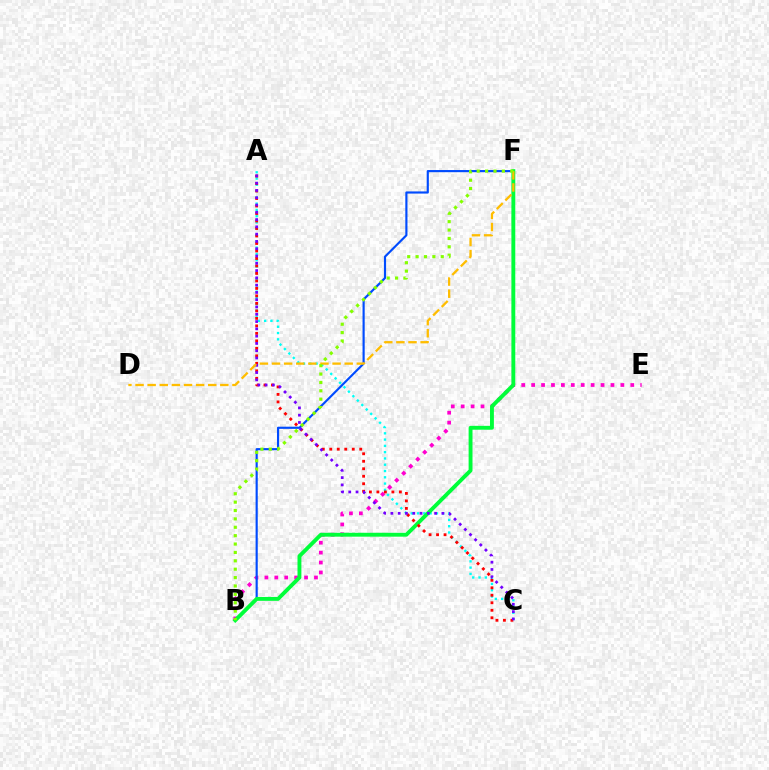{('A', 'C'): [{'color': '#00fff6', 'line_style': 'dotted', 'thickness': 1.71}, {'color': '#ff0000', 'line_style': 'dotted', 'thickness': 2.04}, {'color': '#7200ff', 'line_style': 'dotted', 'thickness': 1.98}], ('B', 'E'): [{'color': '#ff00cf', 'line_style': 'dotted', 'thickness': 2.69}], ('B', 'F'): [{'color': '#004bff', 'line_style': 'solid', 'thickness': 1.55}, {'color': '#00ff39', 'line_style': 'solid', 'thickness': 2.79}, {'color': '#84ff00', 'line_style': 'dotted', 'thickness': 2.28}], ('D', 'F'): [{'color': '#ffbd00', 'line_style': 'dashed', 'thickness': 1.65}]}